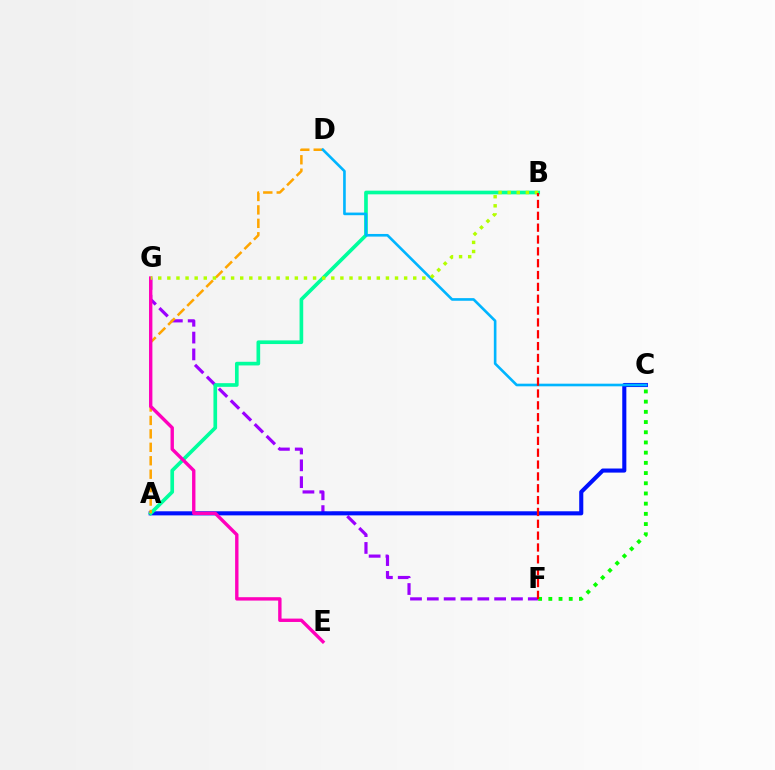{('F', 'G'): [{'color': '#9b00ff', 'line_style': 'dashed', 'thickness': 2.29}], ('A', 'C'): [{'color': '#0010ff', 'line_style': 'solid', 'thickness': 2.94}], ('A', 'B'): [{'color': '#00ff9d', 'line_style': 'solid', 'thickness': 2.64}], ('A', 'D'): [{'color': '#ffa500', 'line_style': 'dashed', 'thickness': 1.83}], ('E', 'G'): [{'color': '#ff00bd', 'line_style': 'solid', 'thickness': 2.43}], ('C', 'D'): [{'color': '#00b5ff', 'line_style': 'solid', 'thickness': 1.9}], ('B', 'G'): [{'color': '#b3ff00', 'line_style': 'dotted', 'thickness': 2.47}], ('C', 'F'): [{'color': '#08ff00', 'line_style': 'dotted', 'thickness': 2.77}], ('B', 'F'): [{'color': '#ff0000', 'line_style': 'dashed', 'thickness': 1.61}]}